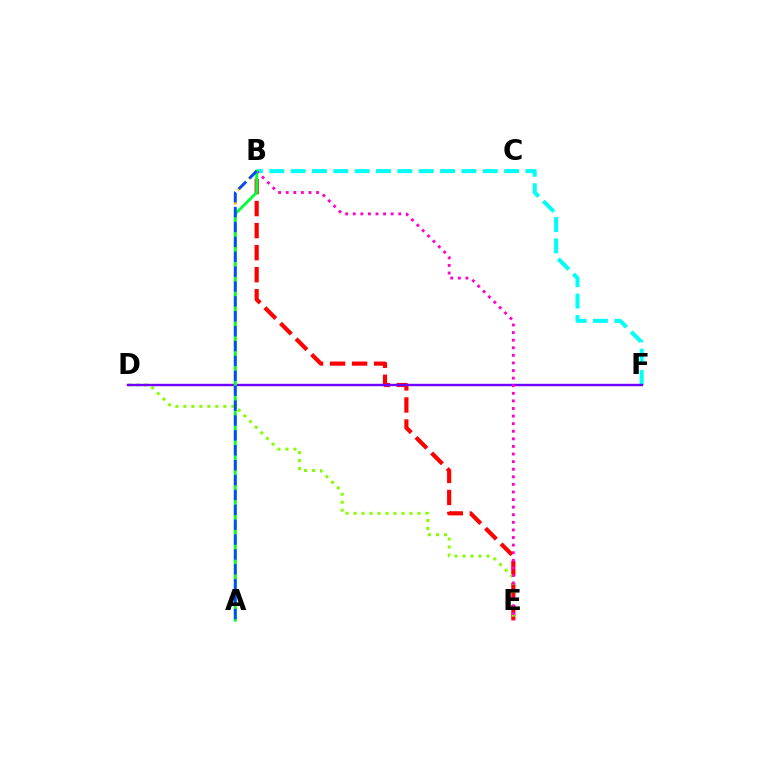{('B', 'F'): [{'color': '#00fff6', 'line_style': 'dashed', 'thickness': 2.9}], ('B', 'E'): [{'color': '#ff0000', 'line_style': 'dashed', 'thickness': 2.99}, {'color': '#ff00cf', 'line_style': 'dotted', 'thickness': 2.06}], ('D', 'E'): [{'color': '#84ff00', 'line_style': 'dotted', 'thickness': 2.17}], ('D', 'F'): [{'color': '#7200ff', 'line_style': 'solid', 'thickness': 1.74}], ('A', 'B'): [{'color': '#ffbd00', 'line_style': 'dashed', 'thickness': 2.13}, {'color': '#00ff39', 'line_style': 'solid', 'thickness': 2.02}, {'color': '#004bff', 'line_style': 'dashed', 'thickness': 2.02}]}